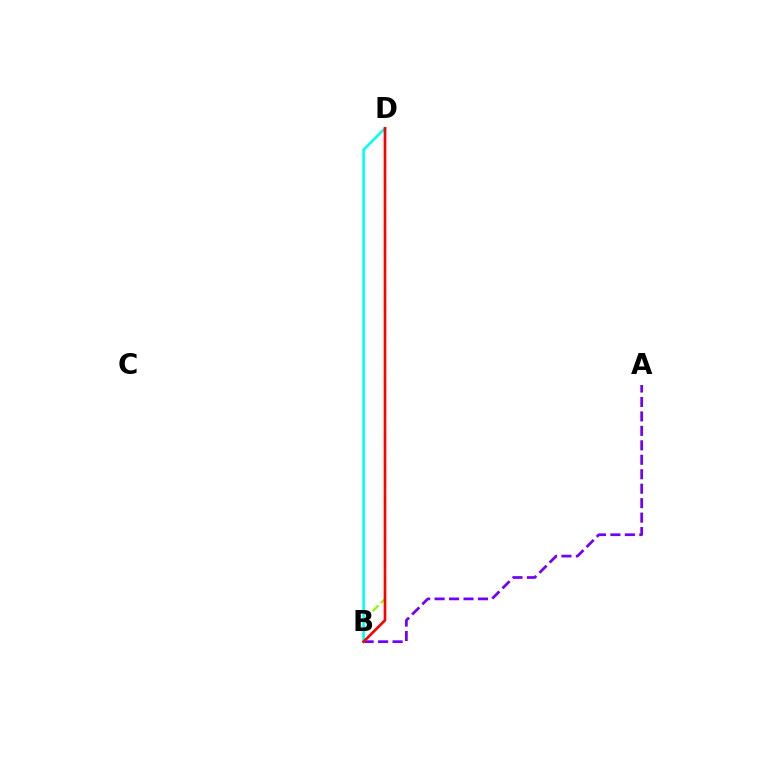{('B', 'D'): [{'color': '#84ff00', 'line_style': 'dashed', 'thickness': 1.56}, {'color': '#00fff6', 'line_style': 'solid', 'thickness': 1.86}, {'color': '#ff0000', 'line_style': 'solid', 'thickness': 1.92}], ('A', 'B'): [{'color': '#7200ff', 'line_style': 'dashed', 'thickness': 1.96}]}